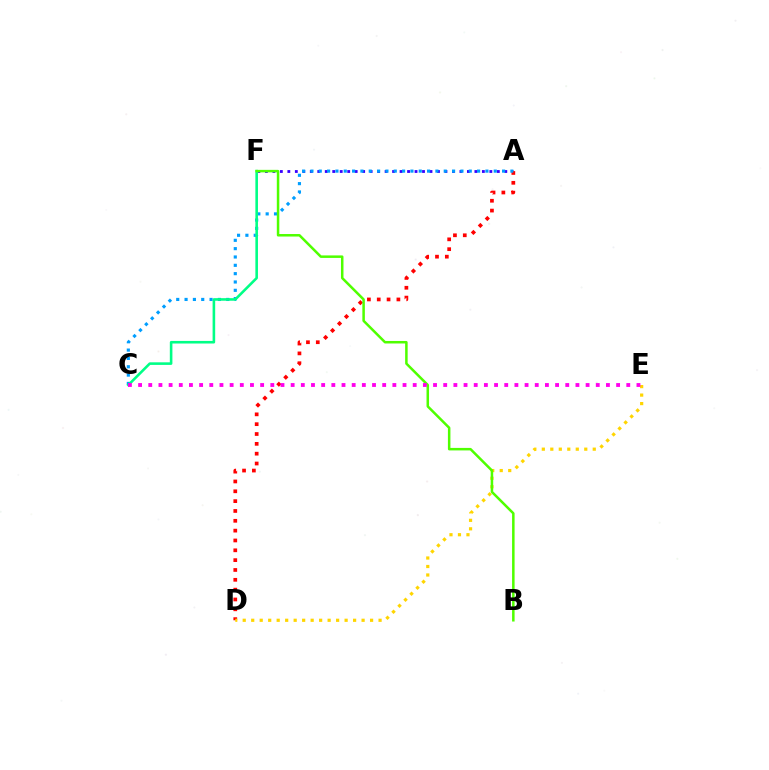{('A', 'F'): [{'color': '#3700ff', 'line_style': 'dotted', 'thickness': 2.03}], ('A', 'D'): [{'color': '#ff0000', 'line_style': 'dotted', 'thickness': 2.67}], ('A', 'C'): [{'color': '#009eff', 'line_style': 'dotted', 'thickness': 2.26}], ('C', 'F'): [{'color': '#00ff86', 'line_style': 'solid', 'thickness': 1.86}], ('D', 'E'): [{'color': '#ffd500', 'line_style': 'dotted', 'thickness': 2.31}], ('B', 'F'): [{'color': '#4fff00', 'line_style': 'solid', 'thickness': 1.81}], ('C', 'E'): [{'color': '#ff00ed', 'line_style': 'dotted', 'thickness': 2.76}]}